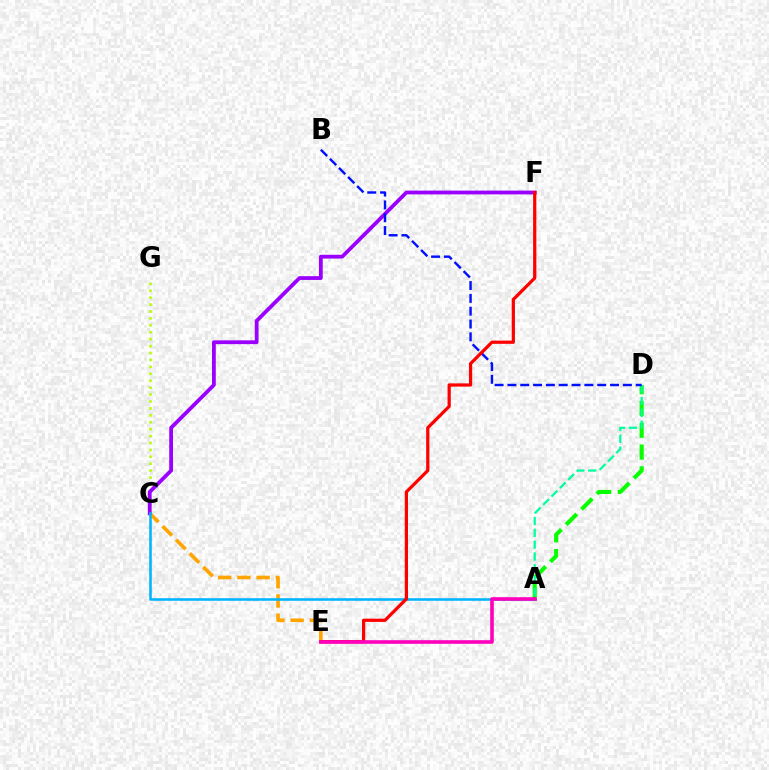{('C', 'E'): [{'color': '#ffa500', 'line_style': 'dashed', 'thickness': 2.61}], ('C', 'G'): [{'color': '#b3ff00', 'line_style': 'dotted', 'thickness': 1.88}], ('C', 'F'): [{'color': '#9b00ff', 'line_style': 'solid', 'thickness': 2.73}], ('A', 'C'): [{'color': '#00b5ff', 'line_style': 'solid', 'thickness': 1.86}], ('A', 'D'): [{'color': '#08ff00', 'line_style': 'dashed', 'thickness': 2.96}, {'color': '#00ff9d', 'line_style': 'dashed', 'thickness': 1.61}], ('B', 'D'): [{'color': '#0010ff', 'line_style': 'dashed', 'thickness': 1.74}], ('E', 'F'): [{'color': '#ff0000', 'line_style': 'solid', 'thickness': 2.32}], ('A', 'E'): [{'color': '#ff00bd', 'line_style': 'solid', 'thickness': 2.61}]}